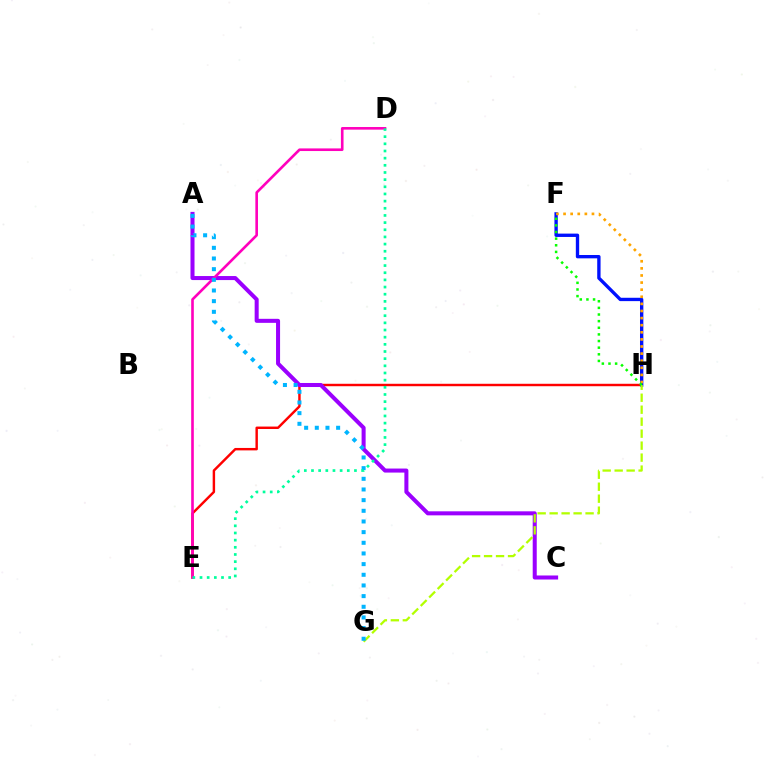{('E', 'H'): [{'color': '#ff0000', 'line_style': 'solid', 'thickness': 1.76}], ('A', 'C'): [{'color': '#9b00ff', 'line_style': 'solid', 'thickness': 2.9}], ('F', 'H'): [{'color': '#0010ff', 'line_style': 'solid', 'thickness': 2.41}, {'color': '#ffa500', 'line_style': 'dotted', 'thickness': 1.93}, {'color': '#08ff00', 'line_style': 'dotted', 'thickness': 1.8}], ('D', 'E'): [{'color': '#ff00bd', 'line_style': 'solid', 'thickness': 1.89}, {'color': '#00ff9d', 'line_style': 'dotted', 'thickness': 1.95}], ('G', 'H'): [{'color': '#b3ff00', 'line_style': 'dashed', 'thickness': 1.63}], ('A', 'G'): [{'color': '#00b5ff', 'line_style': 'dotted', 'thickness': 2.9}]}